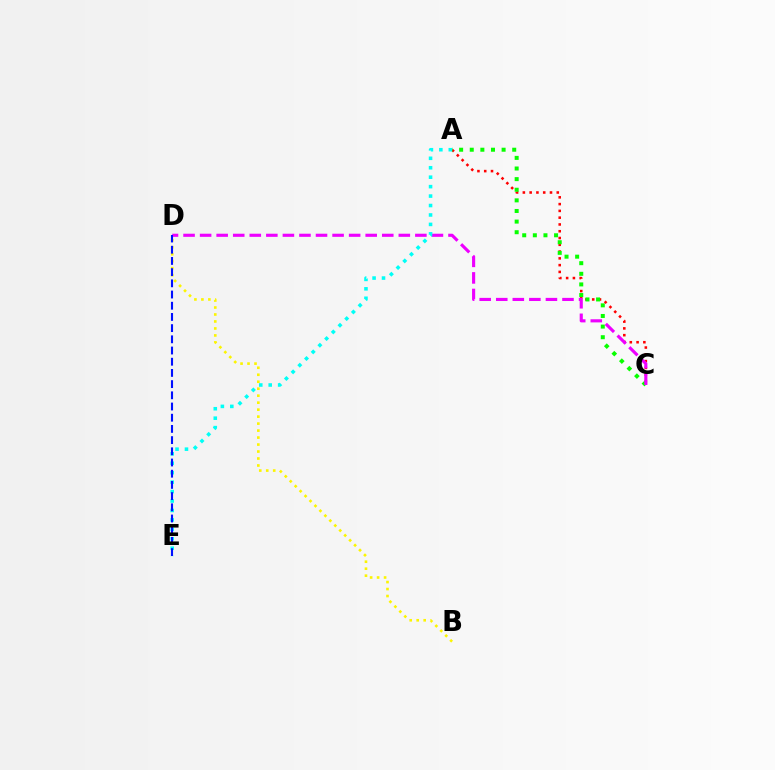{('B', 'D'): [{'color': '#fcf500', 'line_style': 'dotted', 'thickness': 1.9}], ('A', 'C'): [{'color': '#ff0000', 'line_style': 'dotted', 'thickness': 1.84}, {'color': '#08ff00', 'line_style': 'dotted', 'thickness': 2.88}], ('C', 'D'): [{'color': '#ee00ff', 'line_style': 'dashed', 'thickness': 2.25}], ('A', 'E'): [{'color': '#00fff6', 'line_style': 'dotted', 'thickness': 2.57}], ('D', 'E'): [{'color': '#0010ff', 'line_style': 'dashed', 'thickness': 1.52}]}